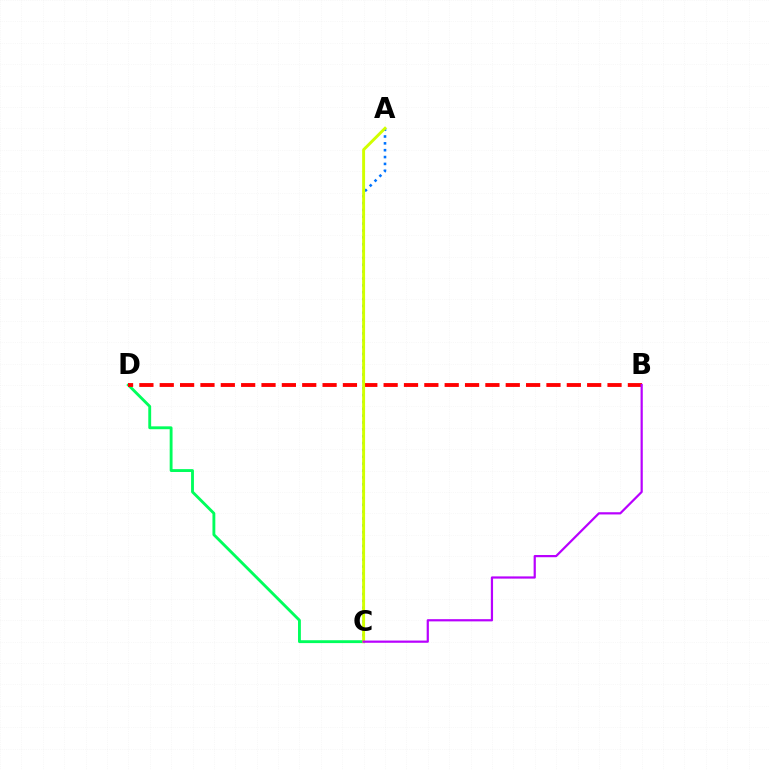{('C', 'D'): [{'color': '#00ff5c', 'line_style': 'solid', 'thickness': 2.06}], ('B', 'D'): [{'color': '#ff0000', 'line_style': 'dashed', 'thickness': 2.77}], ('A', 'C'): [{'color': '#0074ff', 'line_style': 'dotted', 'thickness': 1.86}, {'color': '#d1ff00', 'line_style': 'solid', 'thickness': 2.11}], ('B', 'C'): [{'color': '#b900ff', 'line_style': 'solid', 'thickness': 1.59}]}